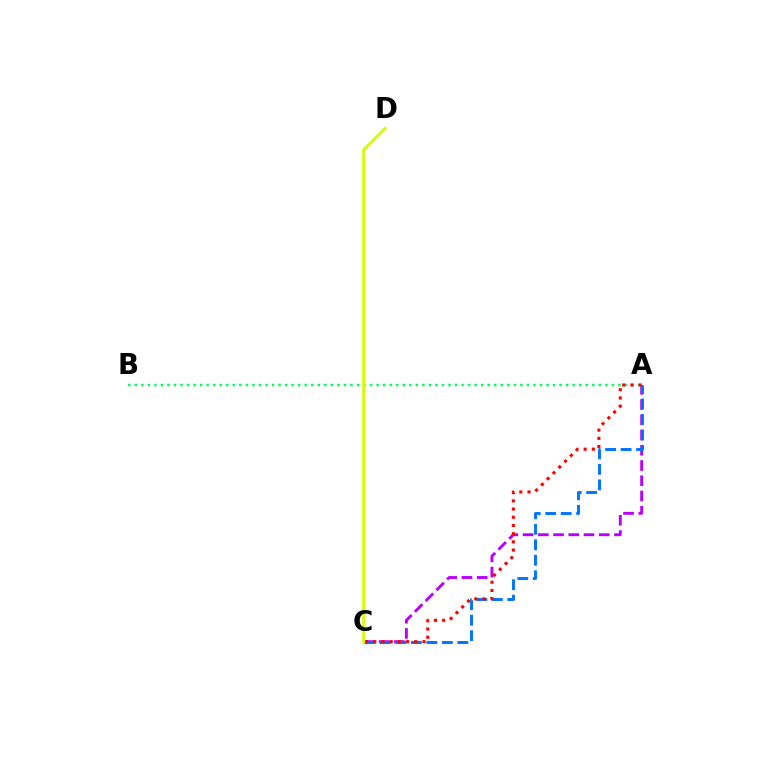{('A', 'B'): [{'color': '#00ff5c', 'line_style': 'dotted', 'thickness': 1.78}], ('A', 'C'): [{'color': '#b900ff', 'line_style': 'dashed', 'thickness': 2.07}, {'color': '#0074ff', 'line_style': 'dashed', 'thickness': 2.1}, {'color': '#ff0000', 'line_style': 'dotted', 'thickness': 2.23}], ('C', 'D'): [{'color': '#d1ff00', 'line_style': 'solid', 'thickness': 2.0}]}